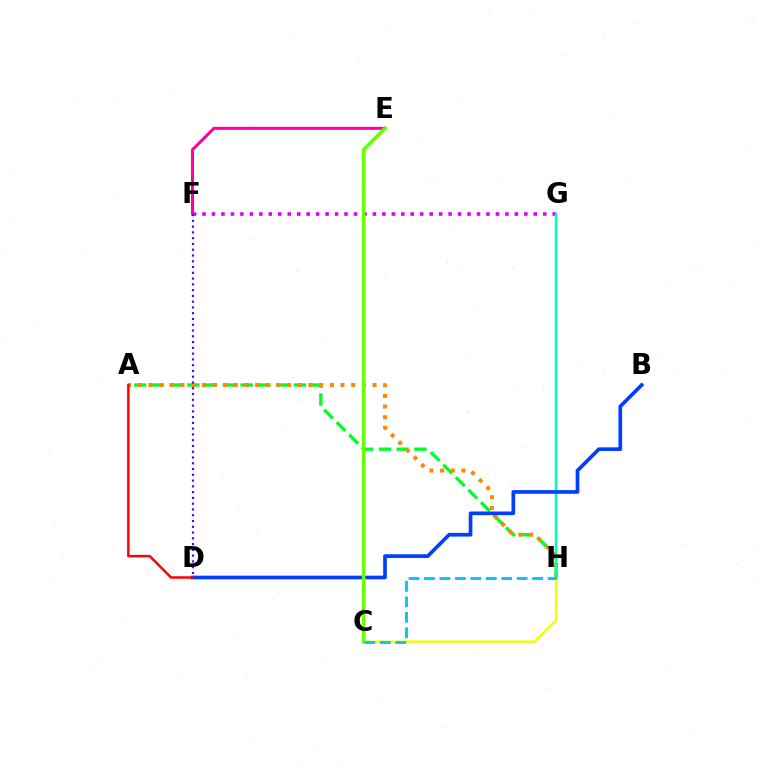{('A', 'H'): [{'color': '#00ff27', 'line_style': 'dashed', 'thickness': 2.41}, {'color': '#ff8800', 'line_style': 'dotted', 'thickness': 2.9}], ('C', 'H'): [{'color': '#eeff00', 'line_style': 'solid', 'thickness': 1.7}, {'color': '#00c7ff', 'line_style': 'dashed', 'thickness': 2.1}], ('E', 'F'): [{'color': '#ff00a0', 'line_style': 'solid', 'thickness': 2.19}], ('F', 'G'): [{'color': '#d600ff', 'line_style': 'dotted', 'thickness': 2.57}], ('G', 'H'): [{'color': '#00ffaf', 'line_style': 'solid', 'thickness': 1.78}], ('B', 'D'): [{'color': '#003fff', 'line_style': 'solid', 'thickness': 2.66}], ('C', 'E'): [{'color': '#66ff00', 'line_style': 'solid', 'thickness': 2.55}], ('A', 'D'): [{'color': '#ff0000', 'line_style': 'solid', 'thickness': 1.8}], ('D', 'F'): [{'color': '#4f00ff', 'line_style': 'dotted', 'thickness': 1.57}]}